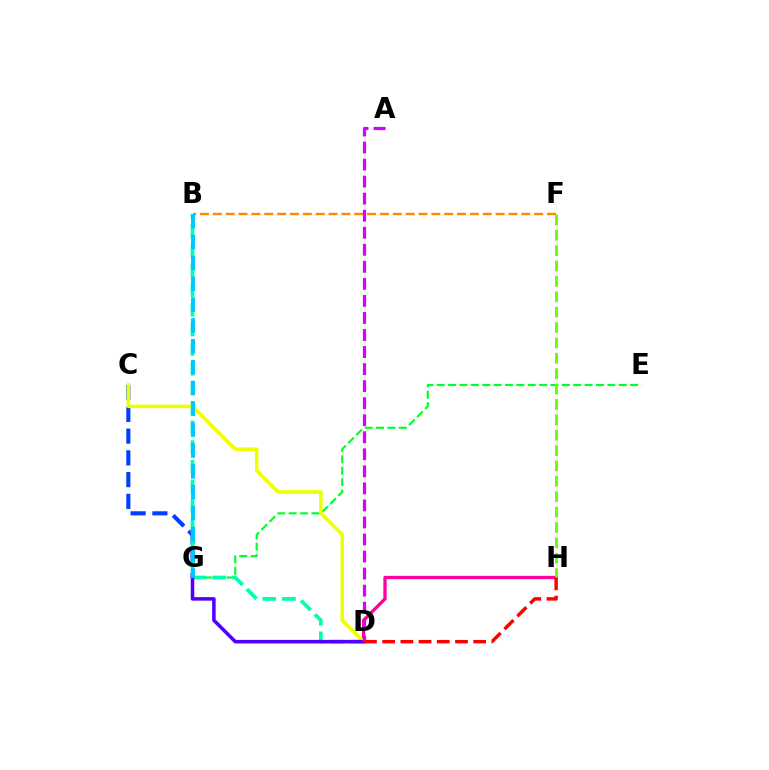{('E', 'G'): [{'color': '#00ff27', 'line_style': 'dashed', 'thickness': 1.54}], ('C', 'G'): [{'color': '#003fff', 'line_style': 'dashed', 'thickness': 2.96}], ('D', 'H'): [{'color': '#ff00a0', 'line_style': 'solid', 'thickness': 2.37}, {'color': '#ff0000', 'line_style': 'dashed', 'thickness': 2.47}], ('F', 'H'): [{'color': '#66ff00', 'line_style': 'dashed', 'thickness': 2.09}], ('B', 'D'): [{'color': '#00ffaf', 'line_style': 'dashed', 'thickness': 2.67}], ('C', 'D'): [{'color': '#eeff00', 'line_style': 'solid', 'thickness': 2.54}], ('B', 'F'): [{'color': '#ff8800', 'line_style': 'dashed', 'thickness': 1.75}], ('D', 'G'): [{'color': '#4f00ff', 'line_style': 'solid', 'thickness': 2.54}], ('A', 'D'): [{'color': '#d600ff', 'line_style': 'dashed', 'thickness': 2.32}], ('B', 'G'): [{'color': '#00c7ff', 'line_style': 'dashed', 'thickness': 2.83}]}